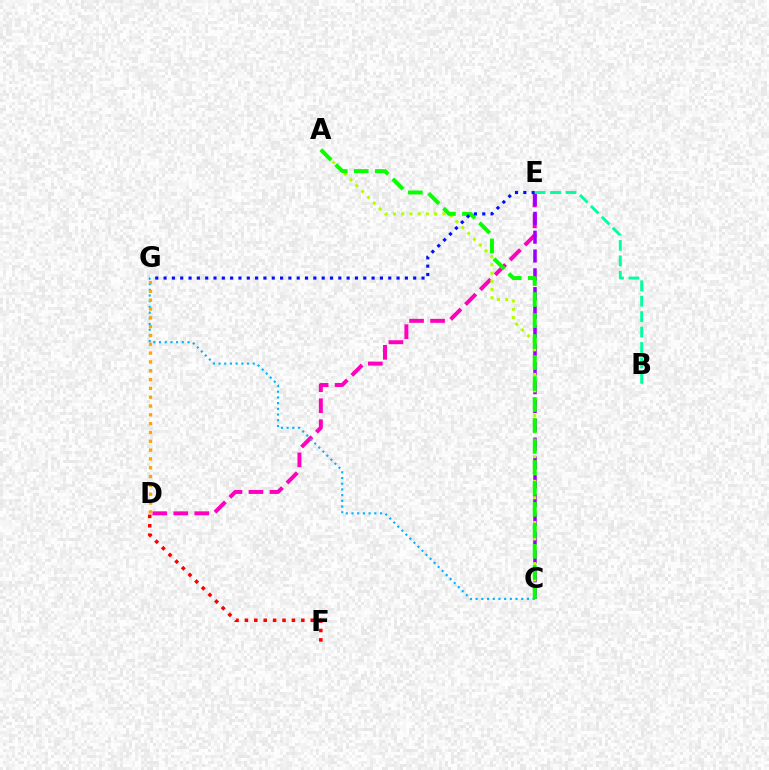{('D', 'E'): [{'color': '#ff00bd', 'line_style': 'dashed', 'thickness': 2.85}], ('C', 'G'): [{'color': '#00b5ff', 'line_style': 'dotted', 'thickness': 1.55}], ('D', 'G'): [{'color': '#ffa500', 'line_style': 'dotted', 'thickness': 2.4}], ('C', 'E'): [{'color': '#9b00ff', 'line_style': 'dashed', 'thickness': 2.56}], ('A', 'C'): [{'color': '#b3ff00', 'line_style': 'dotted', 'thickness': 2.23}, {'color': '#08ff00', 'line_style': 'dashed', 'thickness': 2.85}], ('E', 'G'): [{'color': '#0010ff', 'line_style': 'dotted', 'thickness': 2.26}], ('D', 'F'): [{'color': '#ff0000', 'line_style': 'dotted', 'thickness': 2.56}], ('B', 'E'): [{'color': '#00ff9d', 'line_style': 'dashed', 'thickness': 2.1}]}